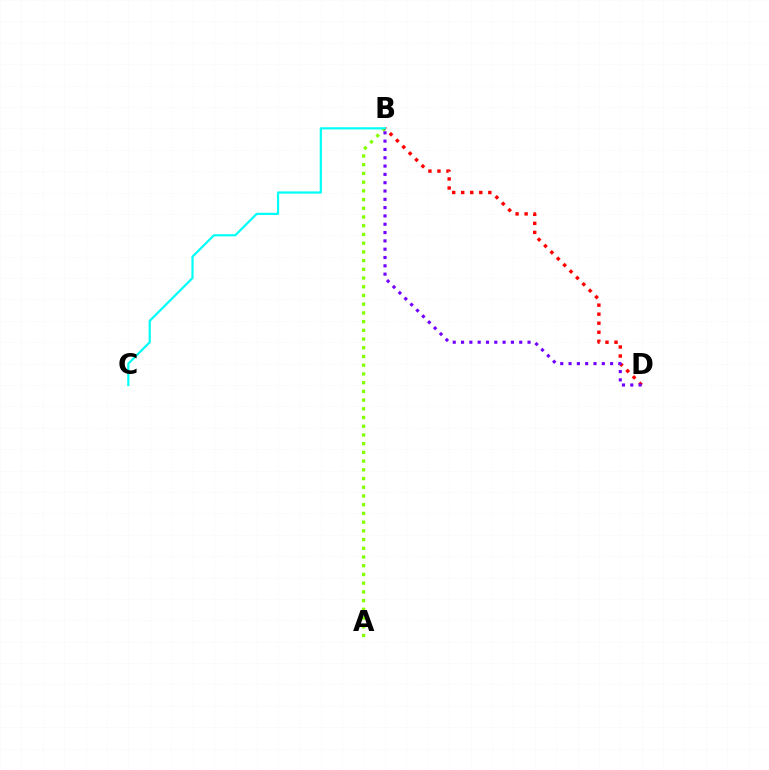{('A', 'B'): [{'color': '#84ff00', 'line_style': 'dotted', 'thickness': 2.37}], ('B', 'D'): [{'color': '#ff0000', 'line_style': 'dotted', 'thickness': 2.45}, {'color': '#7200ff', 'line_style': 'dotted', 'thickness': 2.26}], ('B', 'C'): [{'color': '#00fff6', 'line_style': 'solid', 'thickness': 1.59}]}